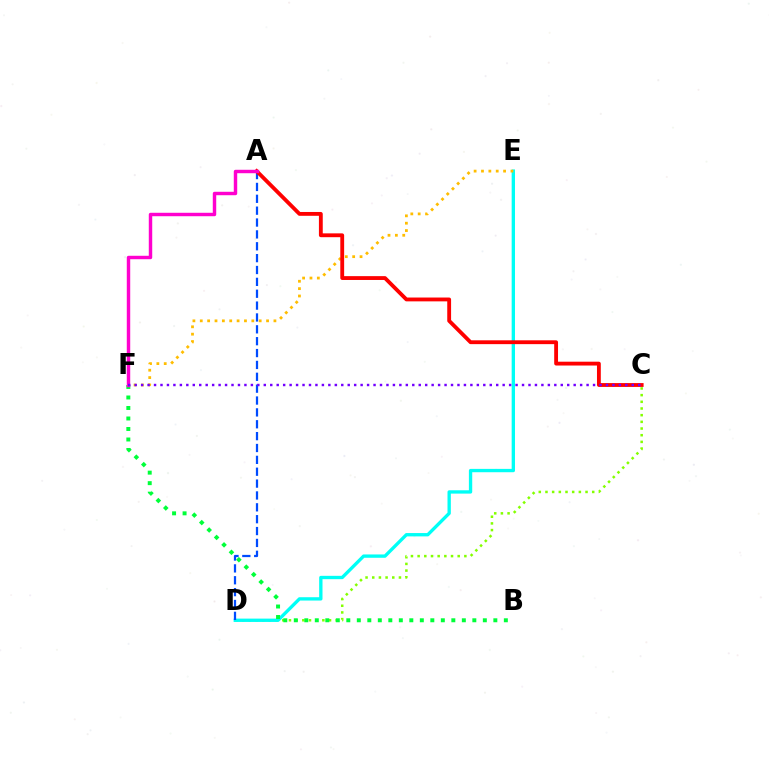{('C', 'D'): [{'color': '#84ff00', 'line_style': 'dotted', 'thickness': 1.81}], ('D', 'E'): [{'color': '#00fff6', 'line_style': 'solid', 'thickness': 2.4}], ('B', 'F'): [{'color': '#00ff39', 'line_style': 'dotted', 'thickness': 2.85}], ('A', 'D'): [{'color': '#004bff', 'line_style': 'dashed', 'thickness': 1.61}], ('E', 'F'): [{'color': '#ffbd00', 'line_style': 'dotted', 'thickness': 2.0}], ('A', 'C'): [{'color': '#ff0000', 'line_style': 'solid', 'thickness': 2.76}], ('A', 'F'): [{'color': '#ff00cf', 'line_style': 'solid', 'thickness': 2.48}], ('C', 'F'): [{'color': '#7200ff', 'line_style': 'dotted', 'thickness': 1.75}]}